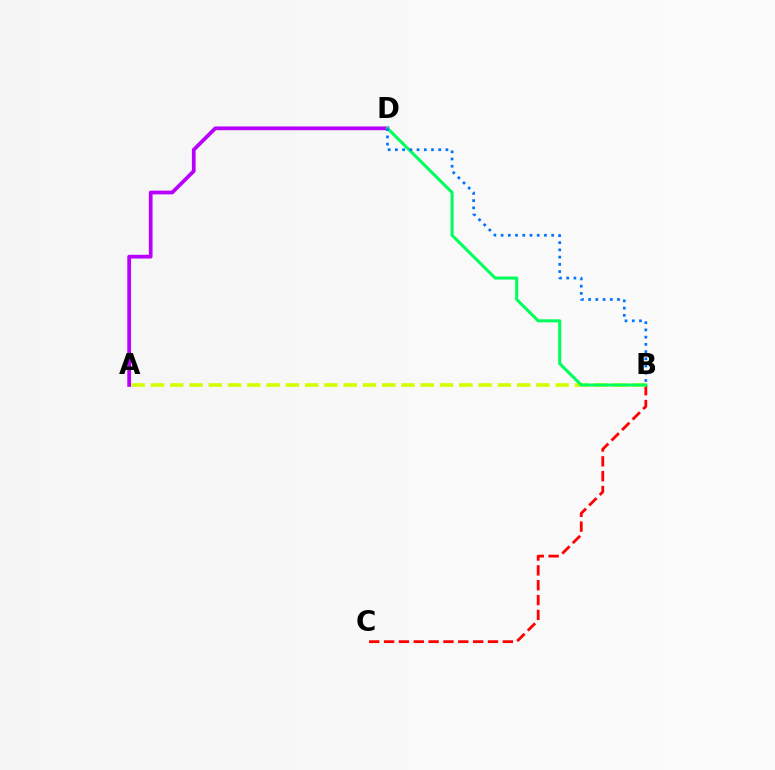{('A', 'D'): [{'color': '#b900ff', 'line_style': 'solid', 'thickness': 2.7}], ('B', 'C'): [{'color': '#ff0000', 'line_style': 'dashed', 'thickness': 2.02}], ('A', 'B'): [{'color': '#d1ff00', 'line_style': 'dashed', 'thickness': 2.62}], ('B', 'D'): [{'color': '#00ff5c', 'line_style': 'solid', 'thickness': 2.19}, {'color': '#0074ff', 'line_style': 'dotted', 'thickness': 1.96}]}